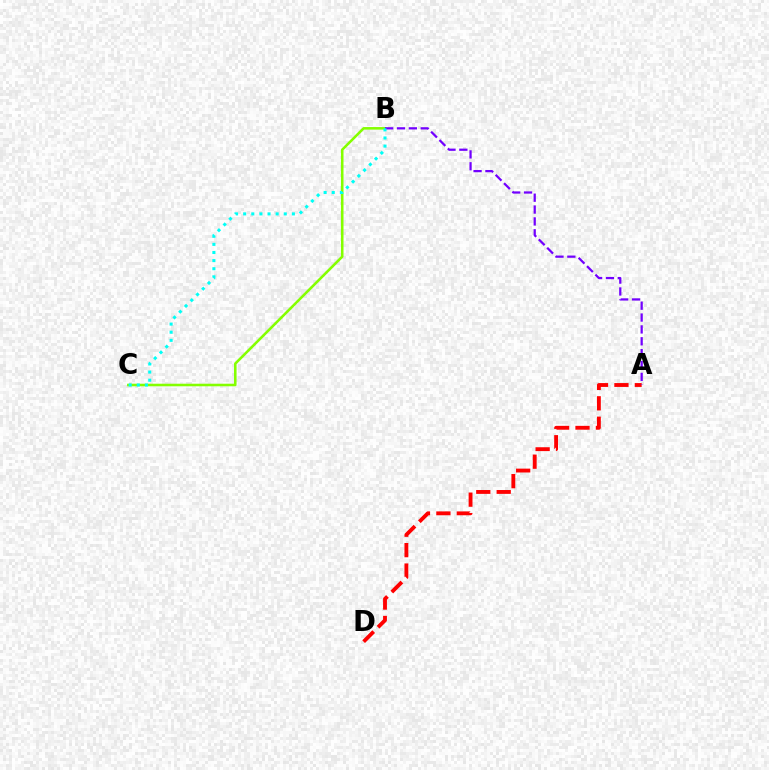{('A', 'D'): [{'color': '#ff0000', 'line_style': 'dashed', 'thickness': 2.77}], ('B', 'C'): [{'color': '#84ff00', 'line_style': 'solid', 'thickness': 1.85}, {'color': '#00fff6', 'line_style': 'dotted', 'thickness': 2.21}], ('A', 'B'): [{'color': '#7200ff', 'line_style': 'dashed', 'thickness': 1.61}]}